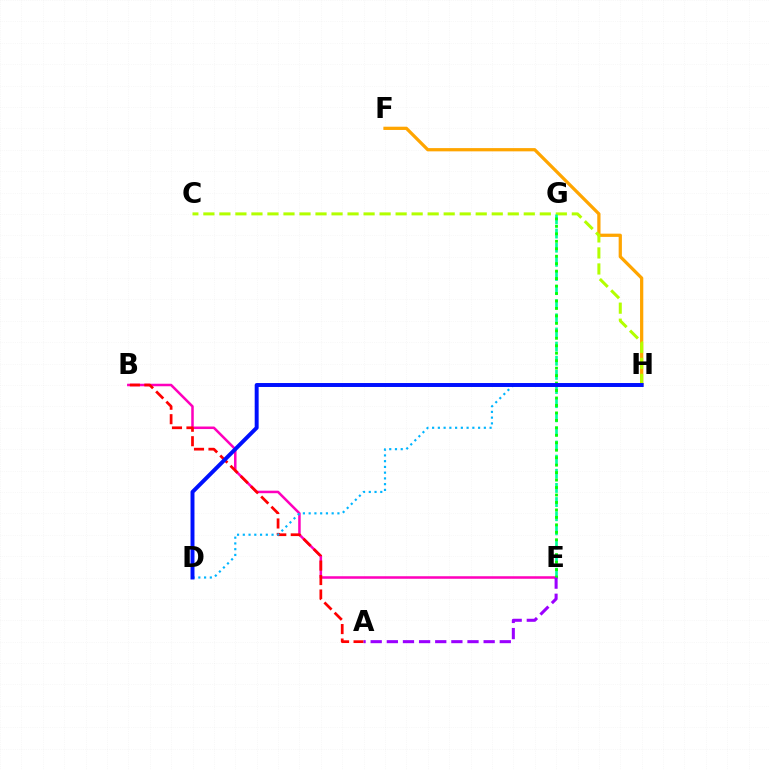{('F', 'H'): [{'color': '#ffa500', 'line_style': 'solid', 'thickness': 2.34}], ('B', 'E'): [{'color': '#ff00bd', 'line_style': 'solid', 'thickness': 1.82}], ('A', 'B'): [{'color': '#ff0000', 'line_style': 'dashed', 'thickness': 1.97}], ('C', 'H'): [{'color': '#b3ff00', 'line_style': 'dashed', 'thickness': 2.18}], ('E', 'G'): [{'color': '#00ff9d', 'line_style': 'dashed', 'thickness': 1.92}, {'color': '#08ff00', 'line_style': 'dotted', 'thickness': 2.03}], ('D', 'H'): [{'color': '#00b5ff', 'line_style': 'dotted', 'thickness': 1.56}, {'color': '#0010ff', 'line_style': 'solid', 'thickness': 2.84}], ('A', 'E'): [{'color': '#9b00ff', 'line_style': 'dashed', 'thickness': 2.19}]}